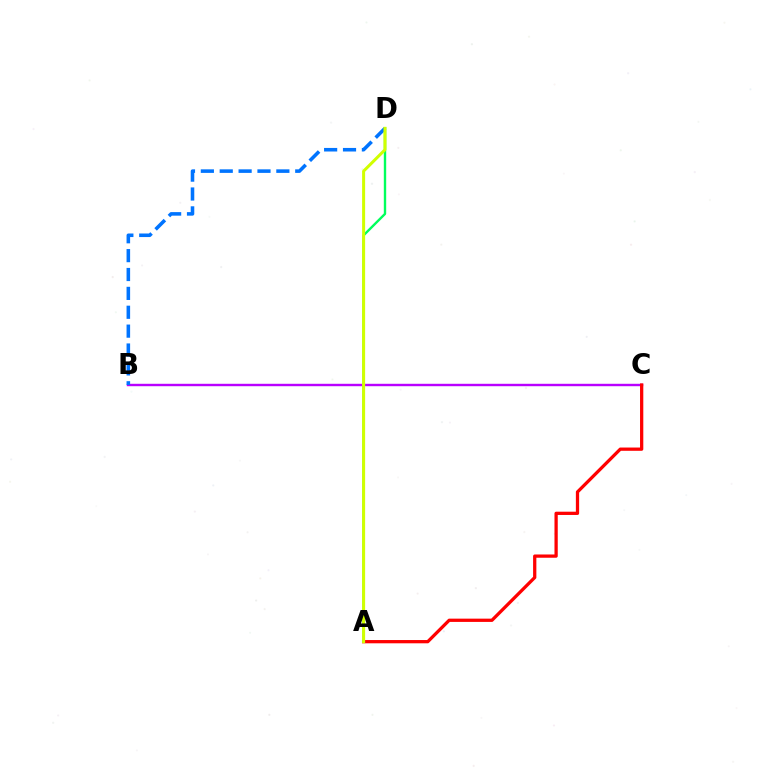{('B', 'C'): [{'color': '#b900ff', 'line_style': 'solid', 'thickness': 1.74}], ('A', 'C'): [{'color': '#ff0000', 'line_style': 'solid', 'thickness': 2.35}], ('B', 'D'): [{'color': '#0074ff', 'line_style': 'dashed', 'thickness': 2.56}], ('A', 'D'): [{'color': '#00ff5c', 'line_style': 'solid', 'thickness': 1.71}, {'color': '#d1ff00', 'line_style': 'solid', 'thickness': 2.17}]}